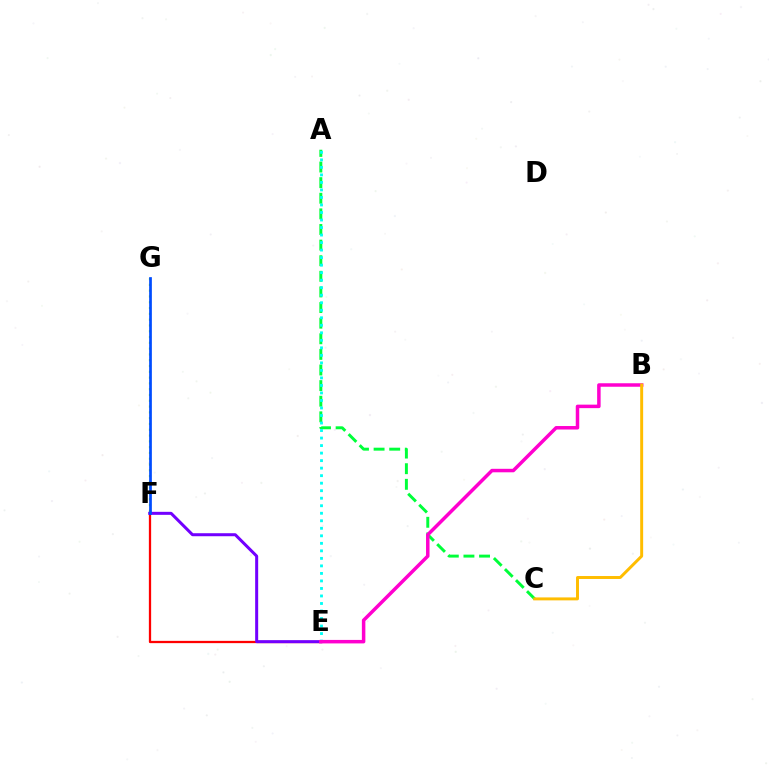{('E', 'F'): [{'color': '#ff0000', 'line_style': 'solid', 'thickness': 1.64}, {'color': '#7200ff', 'line_style': 'solid', 'thickness': 2.17}], ('A', 'C'): [{'color': '#00ff39', 'line_style': 'dashed', 'thickness': 2.12}], ('F', 'G'): [{'color': '#84ff00', 'line_style': 'dotted', 'thickness': 1.57}, {'color': '#004bff', 'line_style': 'solid', 'thickness': 1.95}], ('A', 'E'): [{'color': '#00fff6', 'line_style': 'dotted', 'thickness': 2.04}], ('B', 'E'): [{'color': '#ff00cf', 'line_style': 'solid', 'thickness': 2.51}], ('B', 'C'): [{'color': '#ffbd00', 'line_style': 'solid', 'thickness': 2.13}]}